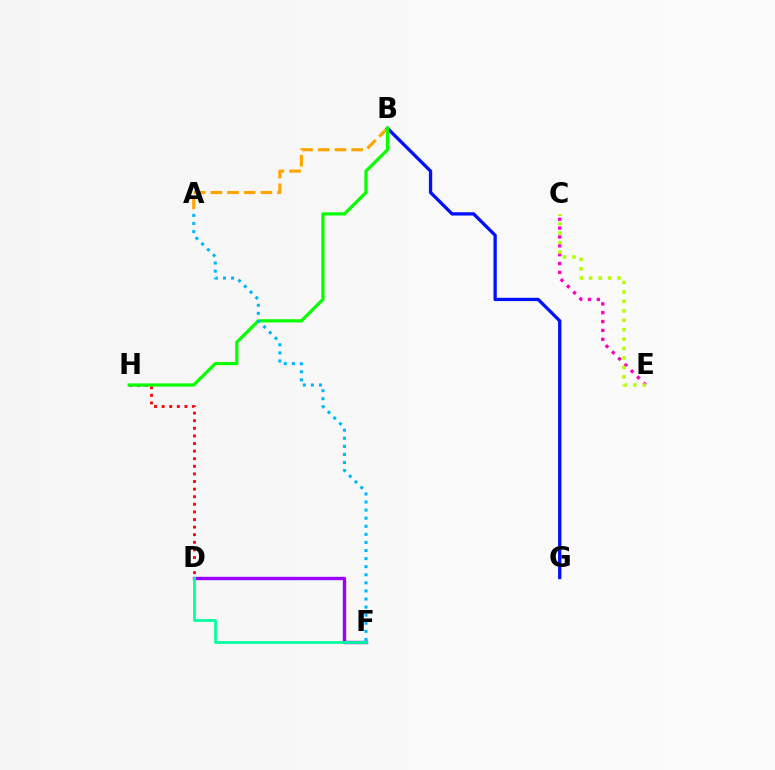{('C', 'E'): [{'color': '#ff00bd', 'line_style': 'dotted', 'thickness': 2.41}, {'color': '#b3ff00', 'line_style': 'dotted', 'thickness': 2.57}], ('D', 'H'): [{'color': '#ff0000', 'line_style': 'dotted', 'thickness': 2.06}], ('A', 'B'): [{'color': '#ffa500', 'line_style': 'dashed', 'thickness': 2.27}], ('B', 'G'): [{'color': '#0010ff', 'line_style': 'solid', 'thickness': 2.37}], ('D', 'F'): [{'color': '#9b00ff', 'line_style': 'solid', 'thickness': 2.42}, {'color': '#00ff9d', 'line_style': 'solid', 'thickness': 1.98}], ('B', 'H'): [{'color': '#08ff00', 'line_style': 'solid', 'thickness': 2.32}], ('A', 'F'): [{'color': '#00b5ff', 'line_style': 'dotted', 'thickness': 2.2}]}